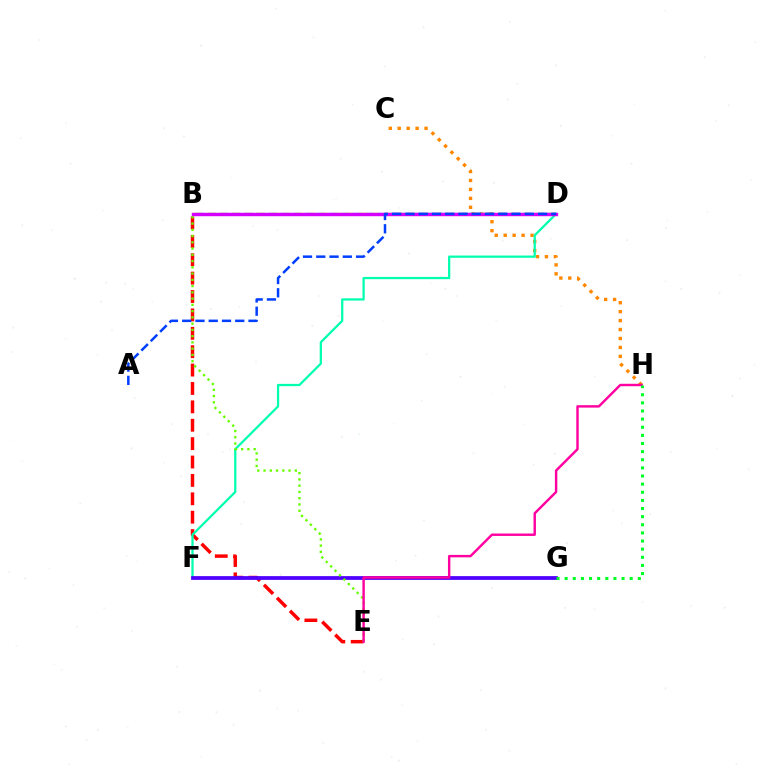{('C', 'H'): [{'color': '#ff8800', 'line_style': 'dotted', 'thickness': 2.43}], ('B', 'D'): [{'color': '#00c7ff', 'line_style': 'dashed', 'thickness': 1.65}, {'color': '#eeff00', 'line_style': 'dashed', 'thickness': 1.72}, {'color': '#d600ff', 'line_style': 'solid', 'thickness': 2.46}], ('B', 'E'): [{'color': '#ff0000', 'line_style': 'dashed', 'thickness': 2.5}, {'color': '#66ff00', 'line_style': 'dotted', 'thickness': 1.7}], ('D', 'F'): [{'color': '#00ffaf', 'line_style': 'solid', 'thickness': 1.62}], ('F', 'G'): [{'color': '#4f00ff', 'line_style': 'solid', 'thickness': 2.71}], ('E', 'H'): [{'color': '#ff00a0', 'line_style': 'solid', 'thickness': 1.75}], ('G', 'H'): [{'color': '#00ff27', 'line_style': 'dotted', 'thickness': 2.21}], ('A', 'D'): [{'color': '#003fff', 'line_style': 'dashed', 'thickness': 1.8}]}